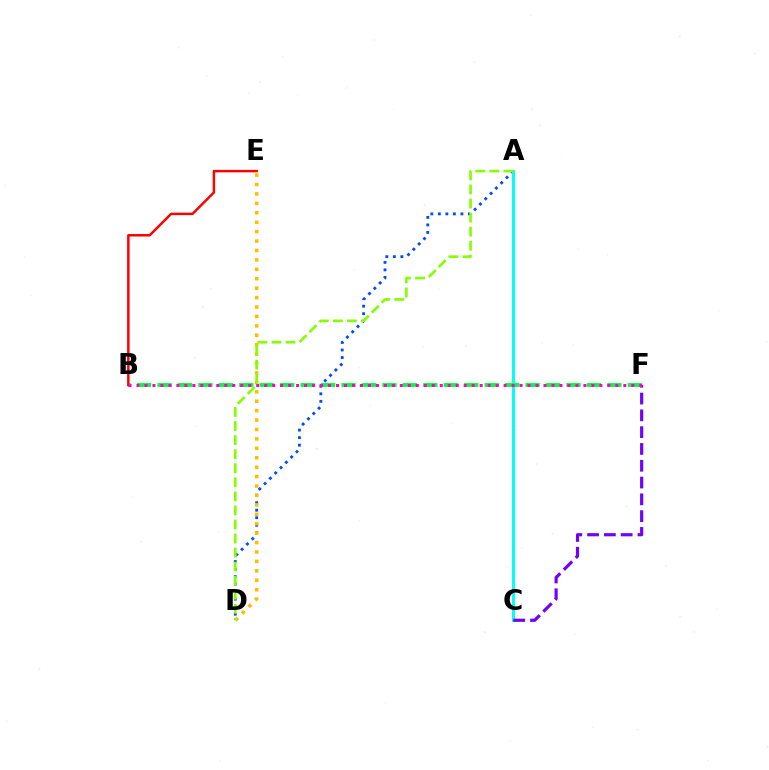{('A', 'D'): [{'color': '#004bff', 'line_style': 'dotted', 'thickness': 2.04}, {'color': '#84ff00', 'line_style': 'dashed', 'thickness': 1.91}], ('A', 'C'): [{'color': '#00fff6', 'line_style': 'solid', 'thickness': 2.12}], ('C', 'F'): [{'color': '#7200ff', 'line_style': 'dashed', 'thickness': 2.28}], ('B', 'F'): [{'color': '#00ff39', 'line_style': 'dashed', 'thickness': 2.78}, {'color': '#ff00cf', 'line_style': 'dotted', 'thickness': 2.17}], ('D', 'E'): [{'color': '#ffbd00', 'line_style': 'dotted', 'thickness': 2.56}], ('B', 'E'): [{'color': '#ff0000', 'line_style': 'solid', 'thickness': 1.77}]}